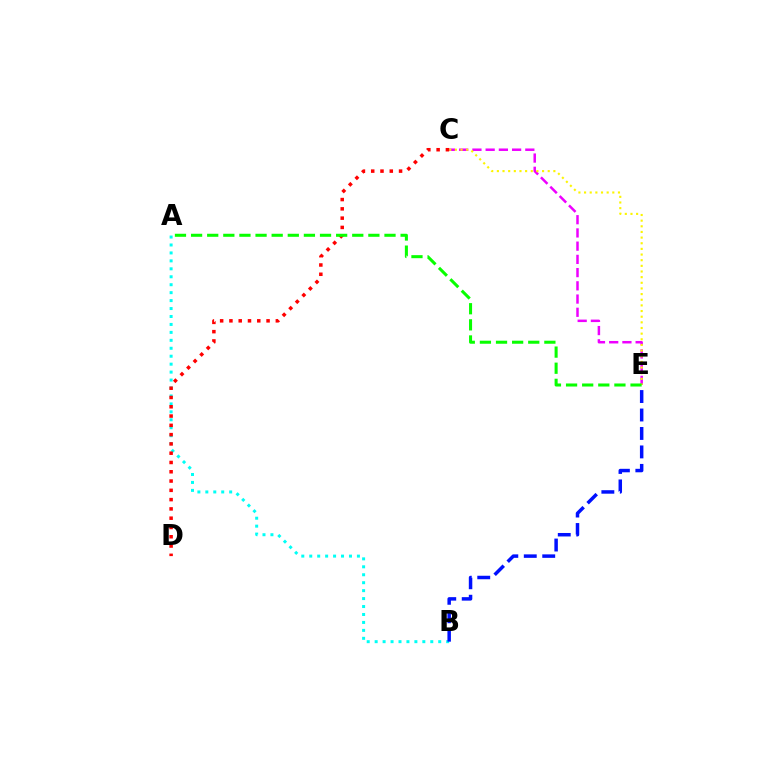{('C', 'E'): [{'color': '#ee00ff', 'line_style': 'dashed', 'thickness': 1.8}, {'color': '#fcf500', 'line_style': 'dotted', 'thickness': 1.54}], ('A', 'B'): [{'color': '#00fff6', 'line_style': 'dotted', 'thickness': 2.16}], ('C', 'D'): [{'color': '#ff0000', 'line_style': 'dotted', 'thickness': 2.52}], ('B', 'E'): [{'color': '#0010ff', 'line_style': 'dashed', 'thickness': 2.51}], ('A', 'E'): [{'color': '#08ff00', 'line_style': 'dashed', 'thickness': 2.19}]}